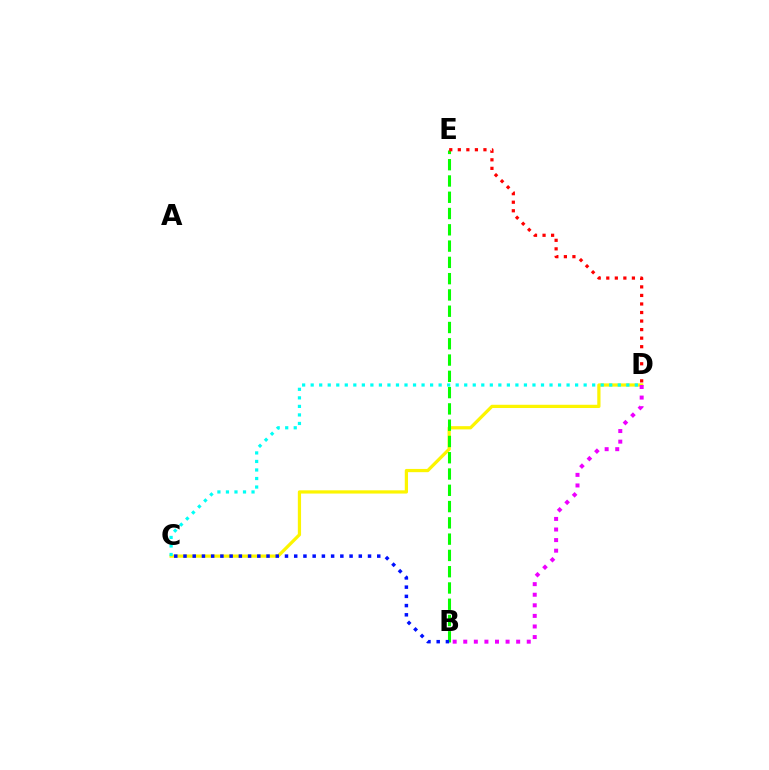{('C', 'D'): [{'color': '#fcf500', 'line_style': 'solid', 'thickness': 2.33}, {'color': '#00fff6', 'line_style': 'dotted', 'thickness': 2.32}], ('B', 'E'): [{'color': '#08ff00', 'line_style': 'dashed', 'thickness': 2.21}], ('D', 'E'): [{'color': '#ff0000', 'line_style': 'dotted', 'thickness': 2.32}], ('B', 'C'): [{'color': '#0010ff', 'line_style': 'dotted', 'thickness': 2.51}], ('B', 'D'): [{'color': '#ee00ff', 'line_style': 'dotted', 'thickness': 2.88}]}